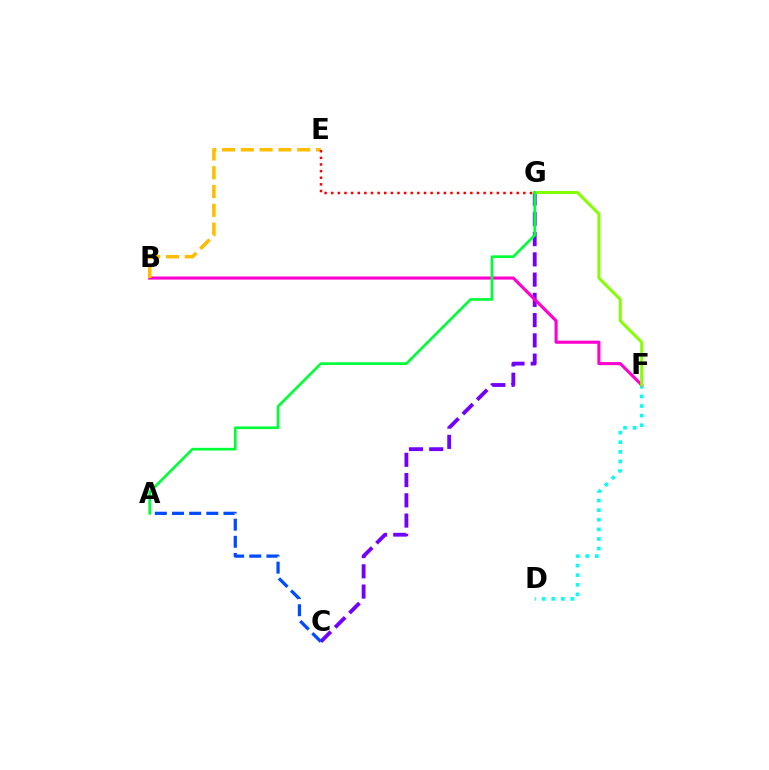{('C', 'G'): [{'color': '#7200ff', 'line_style': 'dashed', 'thickness': 2.75}], ('D', 'F'): [{'color': '#00fff6', 'line_style': 'dotted', 'thickness': 2.61}], ('B', 'F'): [{'color': '#ff00cf', 'line_style': 'solid', 'thickness': 2.23}], ('B', 'E'): [{'color': '#ffbd00', 'line_style': 'dashed', 'thickness': 2.55}], ('F', 'G'): [{'color': '#84ff00', 'line_style': 'solid', 'thickness': 2.15}], ('A', 'G'): [{'color': '#00ff39', 'line_style': 'solid', 'thickness': 1.93}], ('A', 'C'): [{'color': '#004bff', 'line_style': 'dashed', 'thickness': 2.33}], ('E', 'G'): [{'color': '#ff0000', 'line_style': 'dotted', 'thickness': 1.8}]}